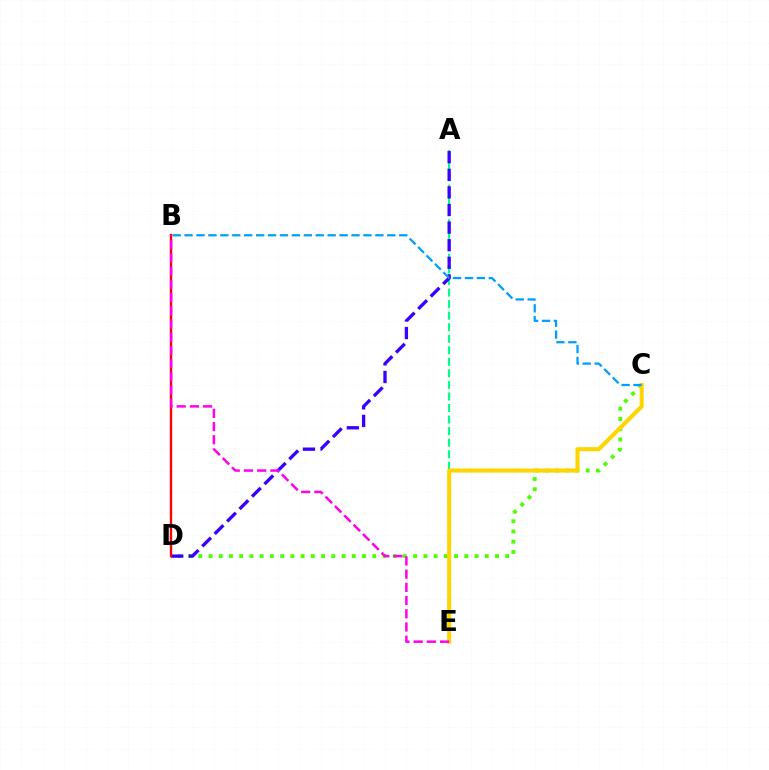{('C', 'D'): [{'color': '#4fff00', 'line_style': 'dotted', 'thickness': 2.78}], ('A', 'E'): [{'color': '#00ff86', 'line_style': 'dashed', 'thickness': 1.57}], ('A', 'D'): [{'color': '#3700ff', 'line_style': 'dashed', 'thickness': 2.39}], ('B', 'D'): [{'color': '#ff0000', 'line_style': 'solid', 'thickness': 1.72}], ('C', 'E'): [{'color': '#ffd500', 'line_style': 'solid', 'thickness': 2.93}], ('B', 'C'): [{'color': '#009eff', 'line_style': 'dashed', 'thickness': 1.62}], ('B', 'E'): [{'color': '#ff00ed', 'line_style': 'dashed', 'thickness': 1.79}]}